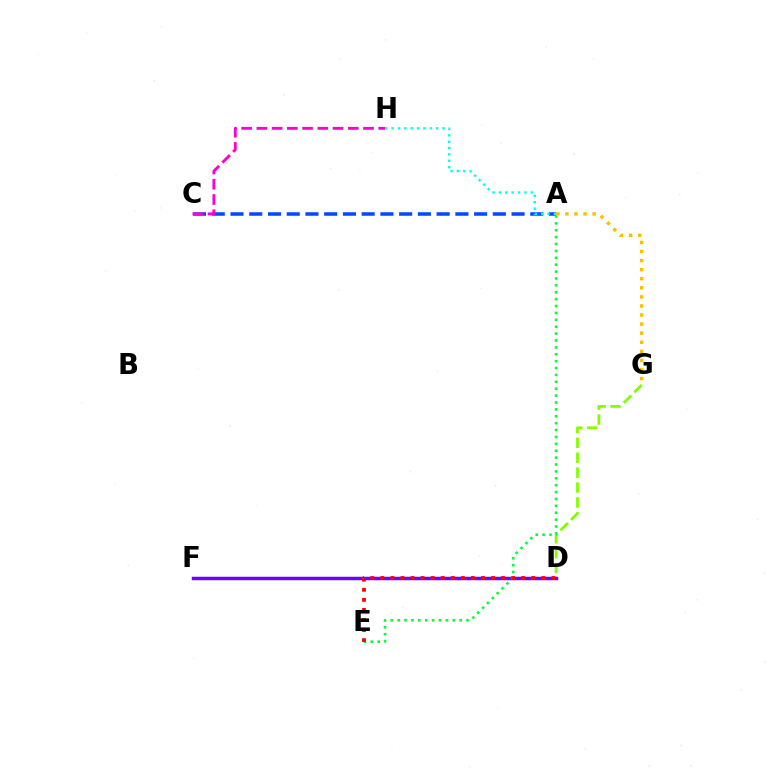{('A', 'C'): [{'color': '#004bff', 'line_style': 'dashed', 'thickness': 2.55}], ('D', 'G'): [{'color': '#84ff00', 'line_style': 'dashed', 'thickness': 2.02}], ('D', 'F'): [{'color': '#7200ff', 'line_style': 'solid', 'thickness': 2.51}], ('A', 'E'): [{'color': '#00ff39', 'line_style': 'dotted', 'thickness': 1.87}], ('C', 'H'): [{'color': '#ff00cf', 'line_style': 'dashed', 'thickness': 2.07}], ('D', 'E'): [{'color': '#ff0000', 'line_style': 'dotted', 'thickness': 2.73}], ('A', 'H'): [{'color': '#00fff6', 'line_style': 'dotted', 'thickness': 1.73}], ('A', 'G'): [{'color': '#ffbd00', 'line_style': 'dotted', 'thickness': 2.47}]}